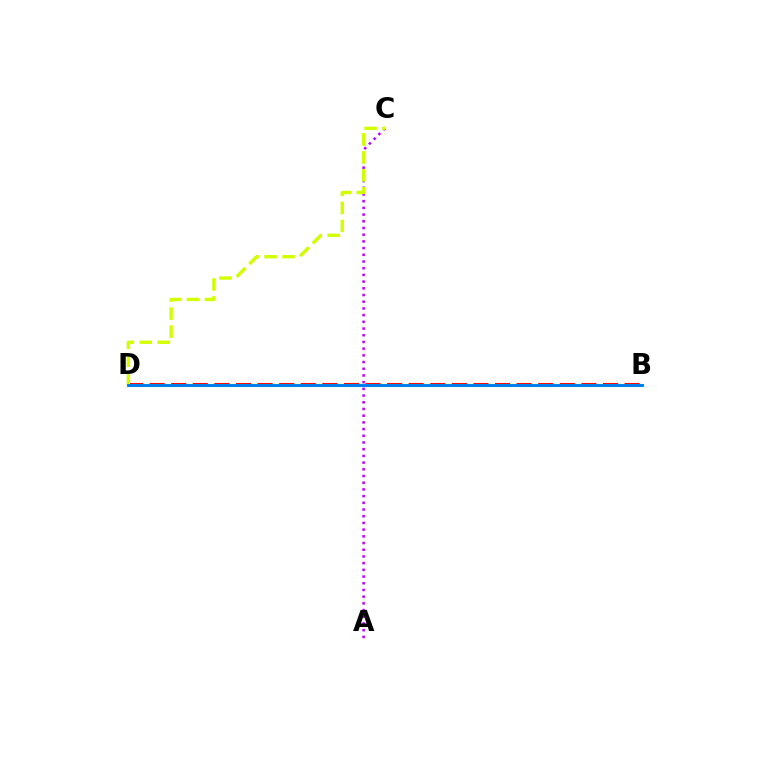{('A', 'C'): [{'color': '#b900ff', 'line_style': 'dotted', 'thickness': 1.82}], ('B', 'D'): [{'color': '#ff0000', 'line_style': 'dashed', 'thickness': 2.93}, {'color': '#00ff5c', 'line_style': 'solid', 'thickness': 2.22}, {'color': '#0074ff', 'line_style': 'solid', 'thickness': 1.95}], ('C', 'D'): [{'color': '#d1ff00', 'line_style': 'dashed', 'thickness': 2.44}]}